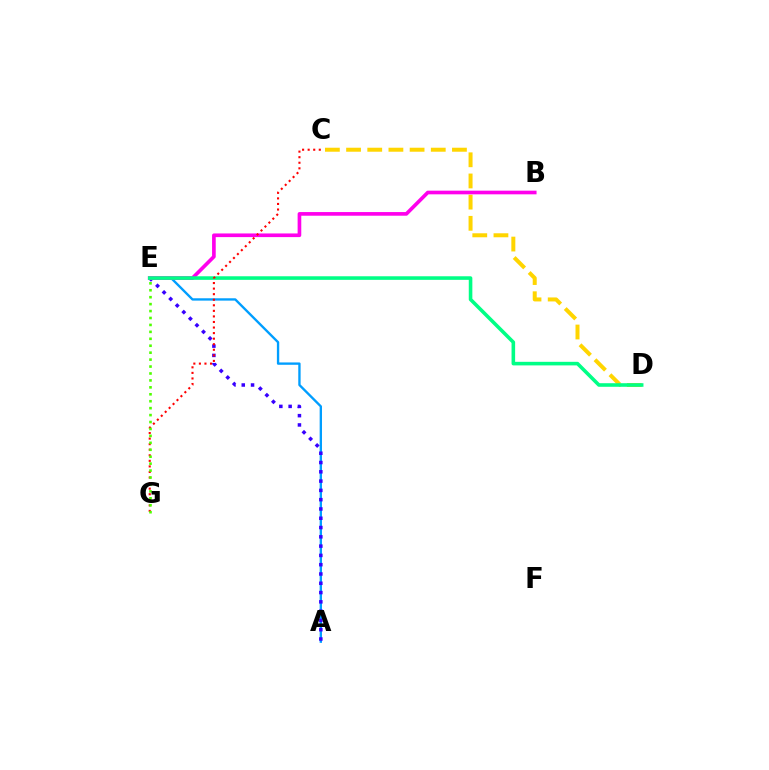{('A', 'E'): [{'color': '#009eff', 'line_style': 'solid', 'thickness': 1.69}, {'color': '#3700ff', 'line_style': 'dotted', 'thickness': 2.52}], ('C', 'D'): [{'color': '#ffd500', 'line_style': 'dashed', 'thickness': 2.88}], ('B', 'E'): [{'color': '#ff00ed', 'line_style': 'solid', 'thickness': 2.63}], ('D', 'E'): [{'color': '#00ff86', 'line_style': 'solid', 'thickness': 2.58}], ('C', 'G'): [{'color': '#ff0000', 'line_style': 'dotted', 'thickness': 1.51}], ('E', 'G'): [{'color': '#4fff00', 'line_style': 'dotted', 'thickness': 1.88}]}